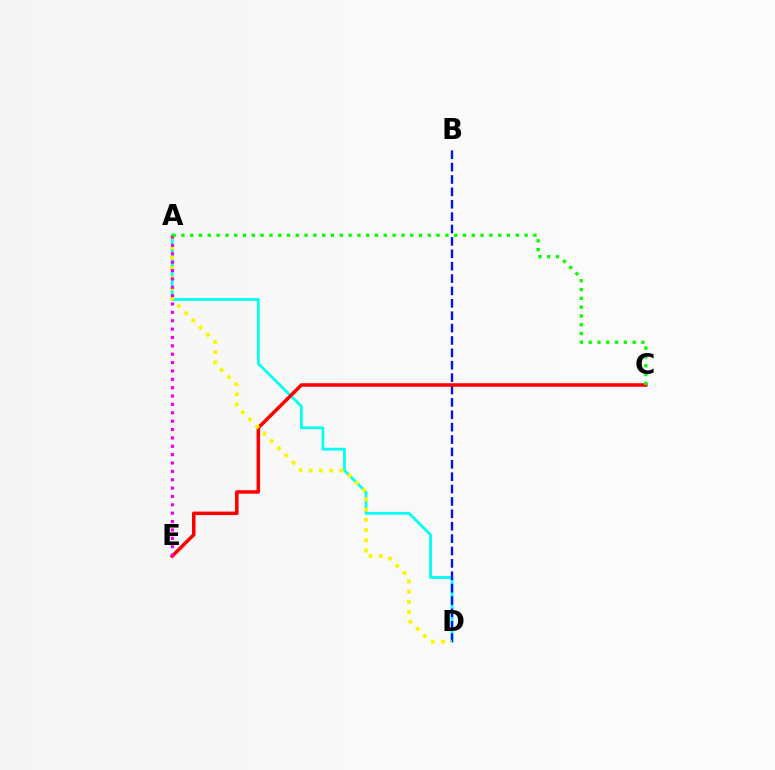{('A', 'D'): [{'color': '#00fff6', 'line_style': 'solid', 'thickness': 2.0}, {'color': '#fcf500', 'line_style': 'dotted', 'thickness': 2.78}], ('B', 'D'): [{'color': '#0010ff', 'line_style': 'dashed', 'thickness': 1.68}], ('C', 'E'): [{'color': '#ff0000', 'line_style': 'solid', 'thickness': 2.53}], ('A', 'E'): [{'color': '#ee00ff', 'line_style': 'dotted', 'thickness': 2.27}], ('A', 'C'): [{'color': '#08ff00', 'line_style': 'dotted', 'thickness': 2.39}]}